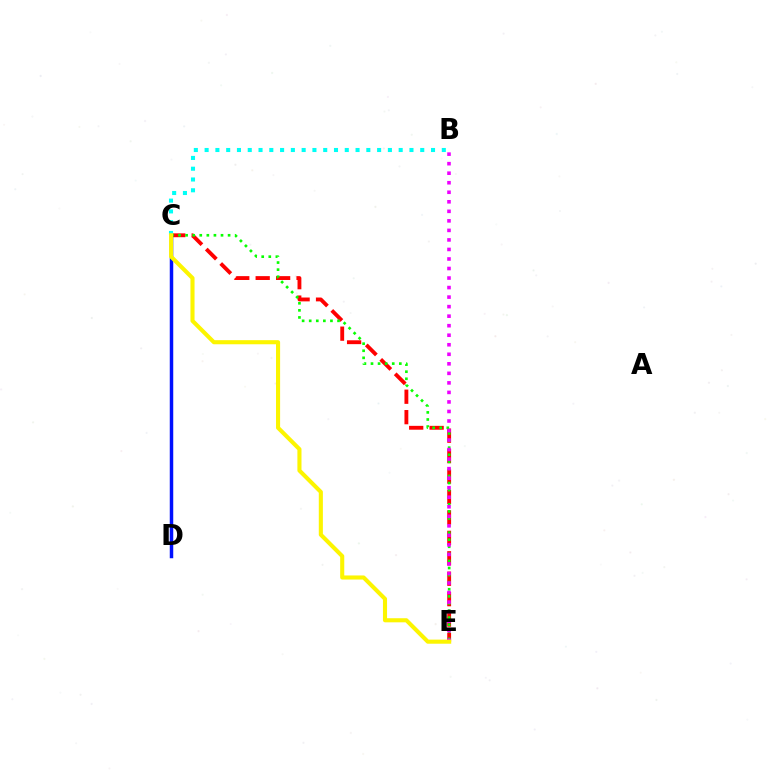{('C', 'E'): [{'color': '#ff0000', 'line_style': 'dashed', 'thickness': 2.78}, {'color': '#08ff00', 'line_style': 'dotted', 'thickness': 1.92}, {'color': '#fcf500', 'line_style': 'solid', 'thickness': 2.94}], ('C', 'D'): [{'color': '#0010ff', 'line_style': 'solid', 'thickness': 2.5}], ('B', 'C'): [{'color': '#00fff6', 'line_style': 'dotted', 'thickness': 2.93}], ('B', 'E'): [{'color': '#ee00ff', 'line_style': 'dotted', 'thickness': 2.59}]}